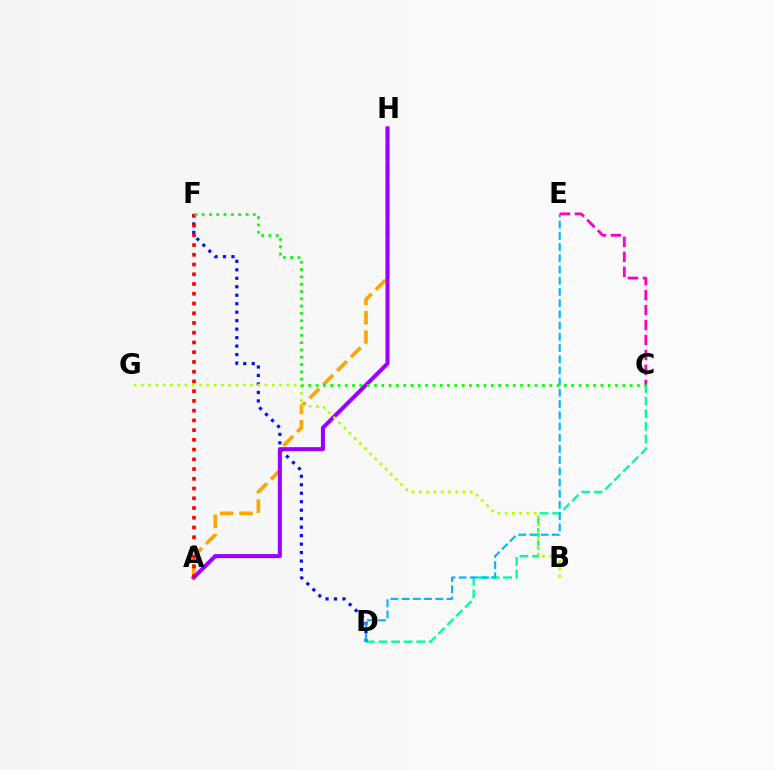{('C', 'D'): [{'color': '#00ff9d', 'line_style': 'dashed', 'thickness': 1.71}], ('A', 'H'): [{'color': '#ffa500', 'line_style': 'dashed', 'thickness': 2.64}, {'color': '#9b00ff', 'line_style': 'solid', 'thickness': 2.91}], ('D', 'F'): [{'color': '#0010ff', 'line_style': 'dotted', 'thickness': 2.3}], ('D', 'E'): [{'color': '#00b5ff', 'line_style': 'dashed', 'thickness': 1.52}], ('A', 'F'): [{'color': '#ff0000', 'line_style': 'dotted', 'thickness': 2.65}], ('B', 'G'): [{'color': '#b3ff00', 'line_style': 'dotted', 'thickness': 1.98}], ('C', 'E'): [{'color': '#ff00bd', 'line_style': 'dashed', 'thickness': 2.03}], ('C', 'F'): [{'color': '#08ff00', 'line_style': 'dotted', 'thickness': 1.98}]}